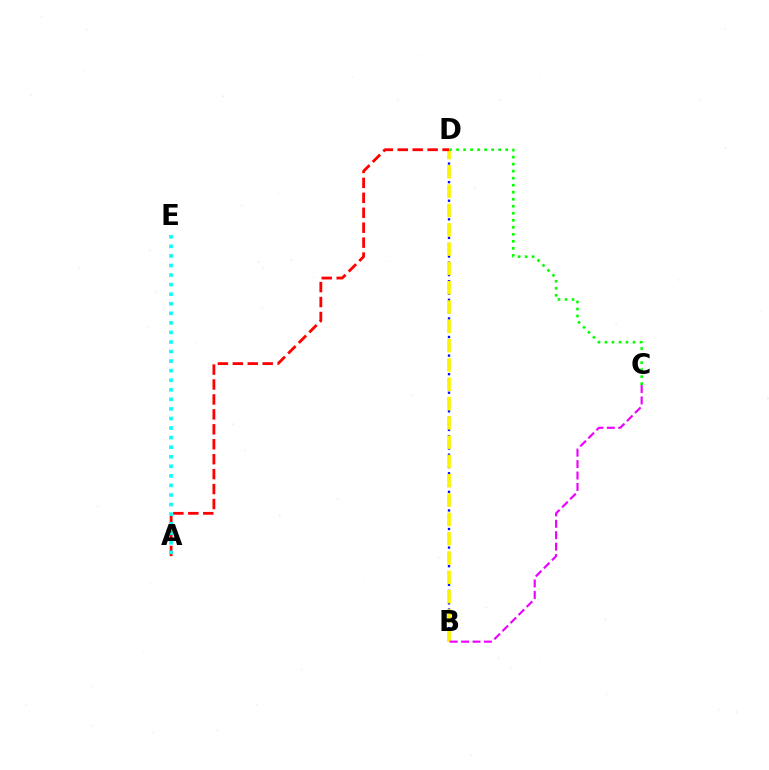{('B', 'D'): [{'color': '#0010ff', 'line_style': 'dotted', 'thickness': 1.68}, {'color': '#fcf500', 'line_style': 'dashed', 'thickness': 2.62}], ('B', 'C'): [{'color': '#ee00ff', 'line_style': 'dashed', 'thickness': 1.55}], ('A', 'D'): [{'color': '#ff0000', 'line_style': 'dashed', 'thickness': 2.03}], ('C', 'D'): [{'color': '#08ff00', 'line_style': 'dotted', 'thickness': 1.91}], ('A', 'E'): [{'color': '#00fff6', 'line_style': 'dotted', 'thickness': 2.6}]}